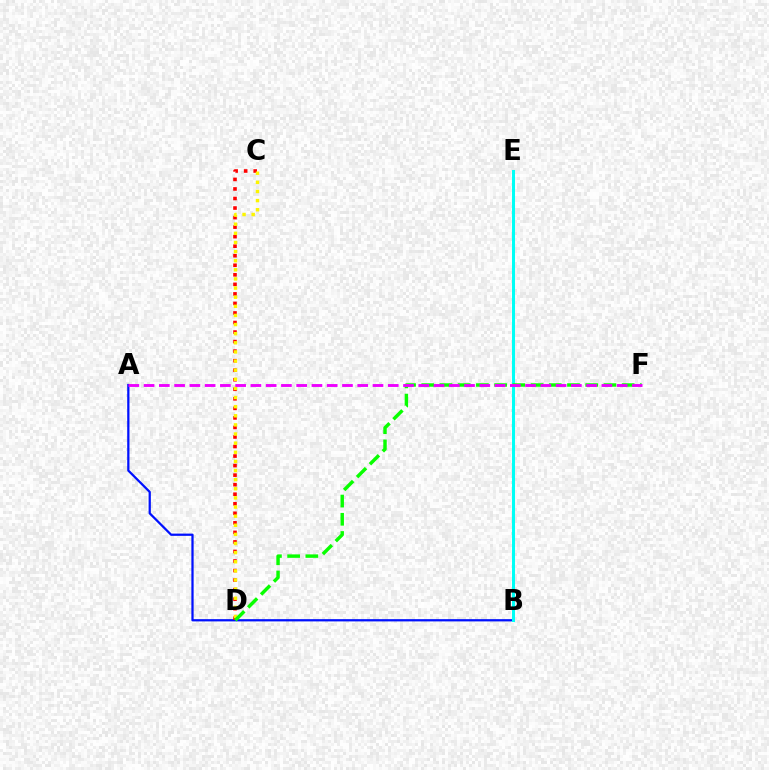{('A', 'B'): [{'color': '#0010ff', 'line_style': 'solid', 'thickness': 1.62}], ('B', 'E'): [{'color': '#00fff6', 'line_style': 'solid', 'thickness': 2.19}], ('C', 'D'): [{'color': '#ff0000', 'line_style': 'dotted', 'thickness': 2.59}, {'color': '#fcf500', 'line_style': 'dotted', 'thickness': 2.48}], ('D', 'F'): [{'color': '#08ff00', 'line_style': 'dashed', 'thickness': 2.48}], ('A', 'F'): [{'color': '#ee00ff', 'line_style': 'dashed', 'thickness': 2.07}]}